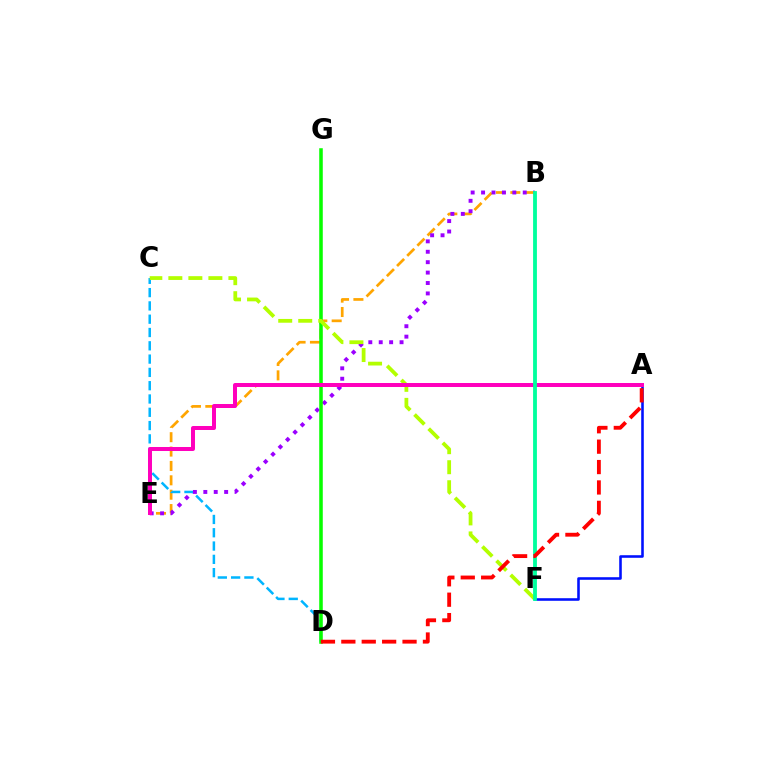{('B', 'E'): [{'color': '#ffa500', 'line_style': 'dashed', 'thickness': 1.95}, {'color': '#9b00ff', 'line_style': 'dotted', 'thickness': 2.83}], ('C', 'D'): [{'color': '#00b5ff', 'line_style': 'dashed', 'thickness': 1.81}], ('A', 'F'): [{'color': '#0010ff', 'line_style': 'solid', 'thickness': 1.85}], ('D', 'G'): [{'color': '#08ff00', 'line_style': 'solid', 'thickness': 2.55}], ('C', 'F'): [{'color': '#b3ff00', 'line_style': 'dashed', 'thickness': 2.72}], ('A', 'E'): [{'color': '#ff00bd', 'line_style': 'solid', 'thickness': 2.87}], ('B', 'F'): [{'color': '#00ff9d', 'line_style': 'solid', 'thickness': 2.75}], ('A', 'D'): [{'color': '#ff0000', 'line_style': 'dashed', 'thickness': 2.77}]}